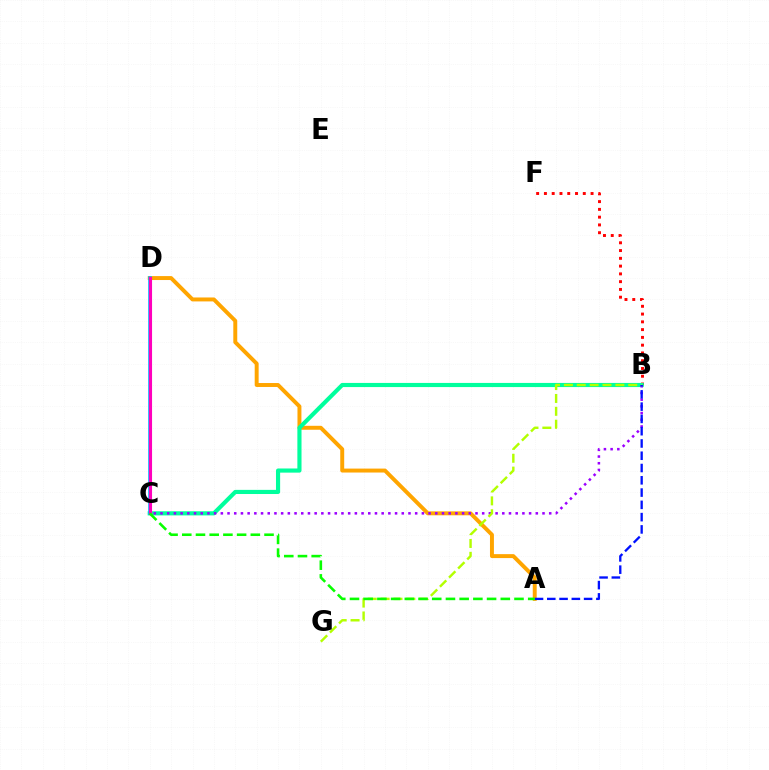{('B', 'F'): [{'color': '#ff0000', 'line_style': 'dotted', 'thickness': 2.11}], ('A', 'D'): [{'color': '#ffa500', 'line_style': 'solid', 'thickness': 2.84}], ('B', 'C'): [{'color': '#00ff9d', 'line_style': 'solid', 'thickness': 2.98}, {'color': '#9b00ff', 'line_style': 'dotted', 'thickness': 1.82}], ('C', 'D'): [{'color': '#00b5ff', 'line_style': 'solid', 'thickness': 2.58}, {'color': '#ff00bd', 'line_style': 'solid', 'thickness': 2.23}], ('B', 'G'): [{'color': '#b3ff00', 'line_style': 'dashed', 'thickness': 1.75}], ('A', 'B'): [{'color': '#0010ff', 'line_style': 'dashed', 'thickness': 1.67}], ('A', 'C'): [{'color': '#08ff00', 'line_style': 'dashed', 'thickness': 1.86}]}